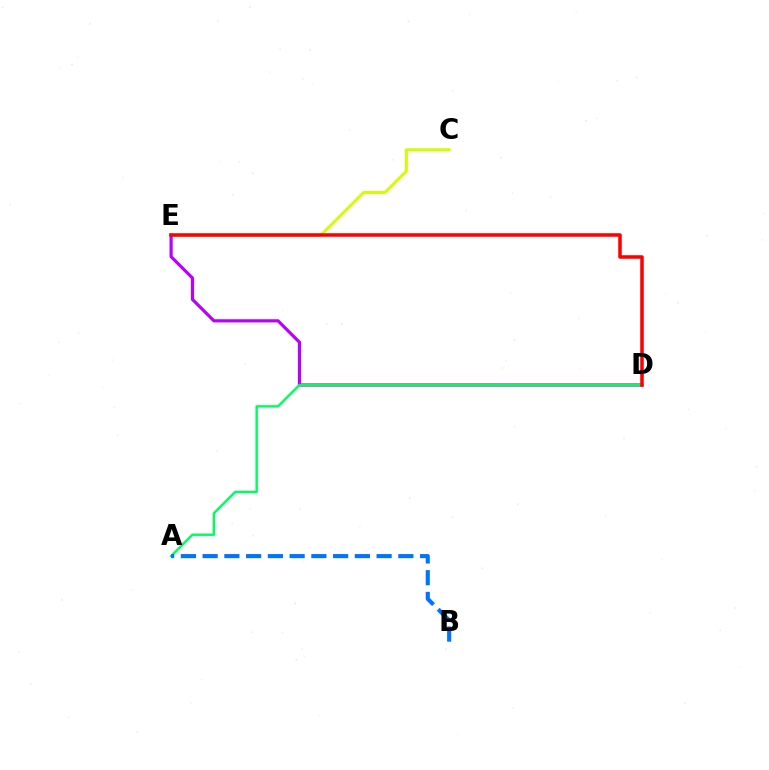{('C', 'E'): [{'color': '#d1ff00', 'line_style': 'solid', 'thickness': 2.16}], ('D', 'E'): [{'color': '#b900ff', 'line_style': 'solid', 'thickness': 2.29}, {'color': '#ff0000', 'line_style': 'solid', 'thickness': 2.54}], ('A', 'D'): [{'color': '#00ff5c', 'line_style': 'solid', 'thickness': 1.76}], ('A', 'B'): [{'color': '#0074ff', 'line_style': 'dashed', 'thickness': 2.95}]}